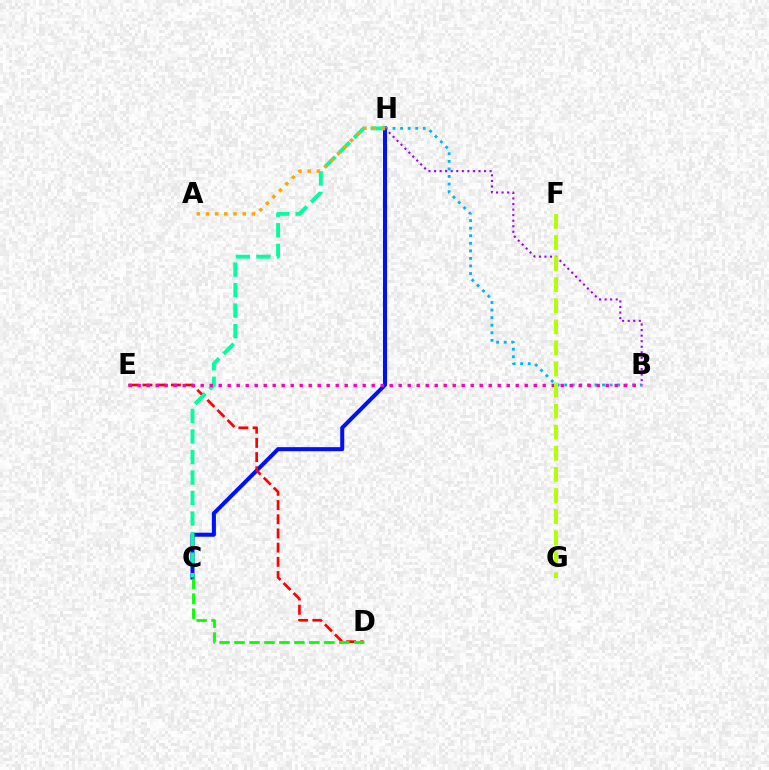{('C', 'H'): [{'color': '#0010ff', 'line_style': 'solid', 'thickness': 2.9}, {'color': '#00ff9d', 'line_style': 'dashed', 'thickness': 2.79}], ('B', 'H'): [{'color': '#00b5ff', 'line_style': 'dotted', 'thickness': 2.06}, {'color': '#9b00ff', 'line_style': 'dotted', 'thickness': 1.51}], ('D', 'E'): [{'color': '#ff0000', 'line_style': 'dashed', 'thickness': 1.93}], ('B', 'E'): [{'color': '#ff00bd', 'line_style': 'dotted', 'thickness': 2.45}], ('C', 'D'): [{'color': '#08ff00', 'line_style': 'dashed', 'thickness': 2.03}], ('A', 'H'): [{'color': '#ffa500', 'line_style': 'dotted', 'thickness': 2.5}], ('F', 'G'): [{'color': '#b3ff00', 'line_style': 'dashed', 'thickness': 2.86}]}